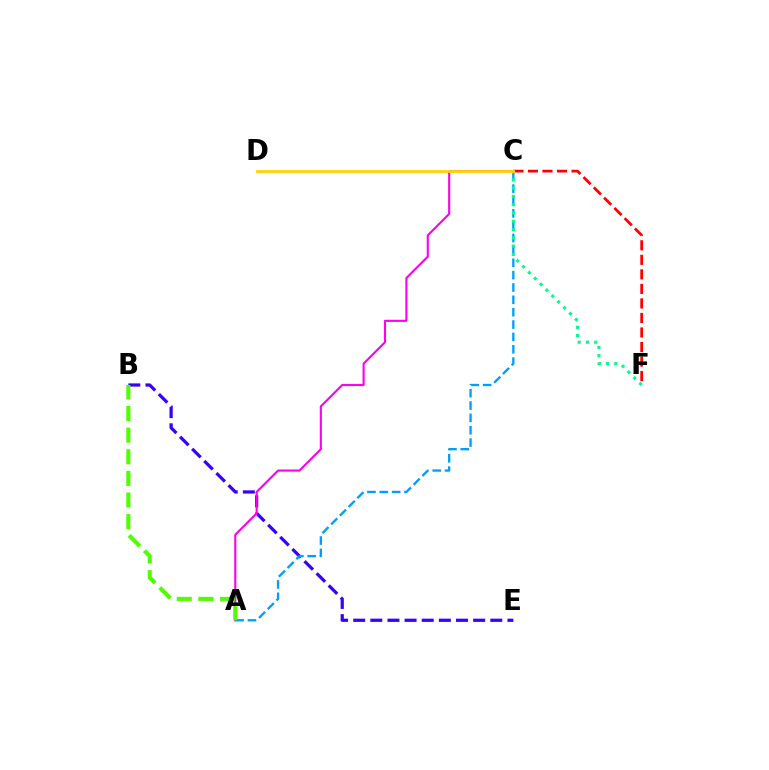{('C', 'F'): [{'color': '#ff0000', 'line_style': 'dashed', 'thickness': 1.97}, {'color': '#00ff86', 'line_style': 'dotted', 'thickness': 2.25}], ('B', 'E'): [{'color': '#3700ff', 'line_style': 'dashed', 'thickness': 2.33}], ('A', 'C'): [{'color': '#ff00ed', 'line_style': 'solid', 'thickness': 1.53}, {'color': '#009eff', 'line_style': 'dashed', 'thickness': 1.68}], ('C', 'D'): [{'color': '#ffd500', 'line_style': 'solid', 'thickness': 2.02}], ('A', 'B'): [{'color': '#4fff00', 'line_style': 'dashed', 'thickness': 2.94}]}